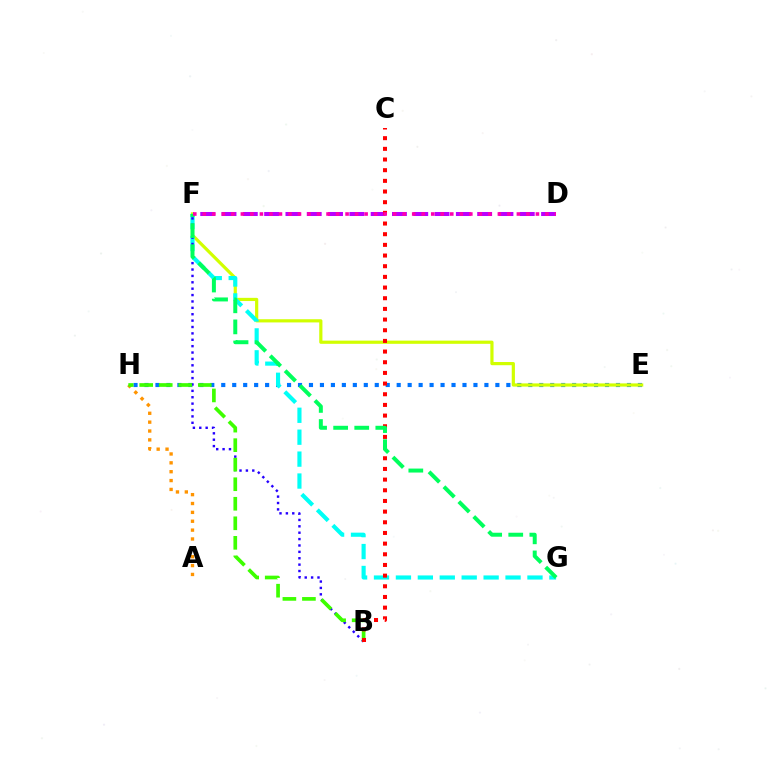{('E', 'H'): [{'color': '#0074ff', 'line_style': 'dotted', 'thickness': 2.98}], ('E', 'F'): [{'color': '#d1ff00', 'line_style': 'solid', 'thickness': 2.3}], ('A', 'H'): [{'color': '#ff9400', 'line_style': 'dotted', 'thickness': 2.41}], ('F', 'G'): [{'color': '#00fff6', 'line_style': 'dashed', 'thickness': 2.98}, {'color': '#00ff5c', 'line_style': 'dashed', 'thickness': 2.86}], ('B', 'F'): [{'color': '#2500ff', 'line_style': 'dotted', 'thickness': 1.73}], ('D', 'F'): [{'color': '#b900ff', 'line_style': 'dashed', 'thickness': 2.89}, {'color': '#ff00ac', 'line_style': 'dotted', 'thickness': 2.59}], ('B', 'H'): [{'color': '#3dff00', 'line_style': 'dashed', 'thickness': 2.65}], ('B', 'C'): [{'color': '#ff0000', 'line_style': 'dotted', 'thickness': 2.9}]}